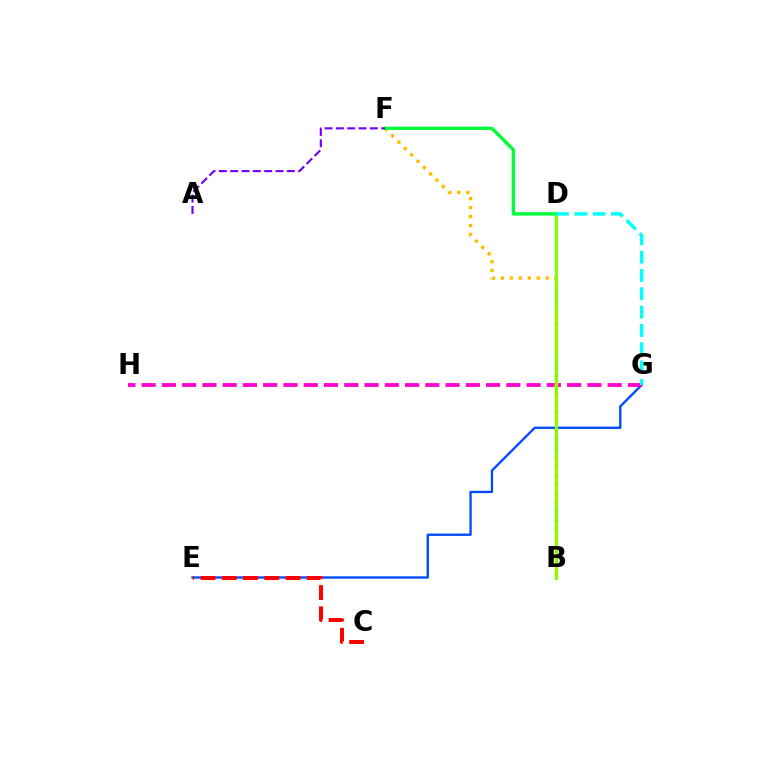{('E', 'G'): [{'color': '#004bff', 'line_style': 'solid', 'thickness': 1.69}], ('G', 'H'): [{'color': '#ff00cf', 'line_style': 'dashed', 'thickness': 2.75}], ('B', 'F'): [{'color': '#ffbd00', 'line_style': 'dotted', 'thickness': 2.44}], ('B', 'D'): [{'color': '#84ff00', 'line_style': 'solid', 'thickness': 2.29}], ('D', 'F'): [{'color': '#00ff39', 'line_style': 'solid', 'thickness': 2.43}], ('D', 'G'): [{'color': '#00fff6', 'line_style': 'dashed', 'thickness': 2.49}], ('C', 'E'): [{'color': '#ff0000', 'line_style': 'dashed', 'thickness': 2.89}], ('A', 'F'): [{'color': '#7200ff', 'line_style': 'dashed', 'thickness': 1.54}]}